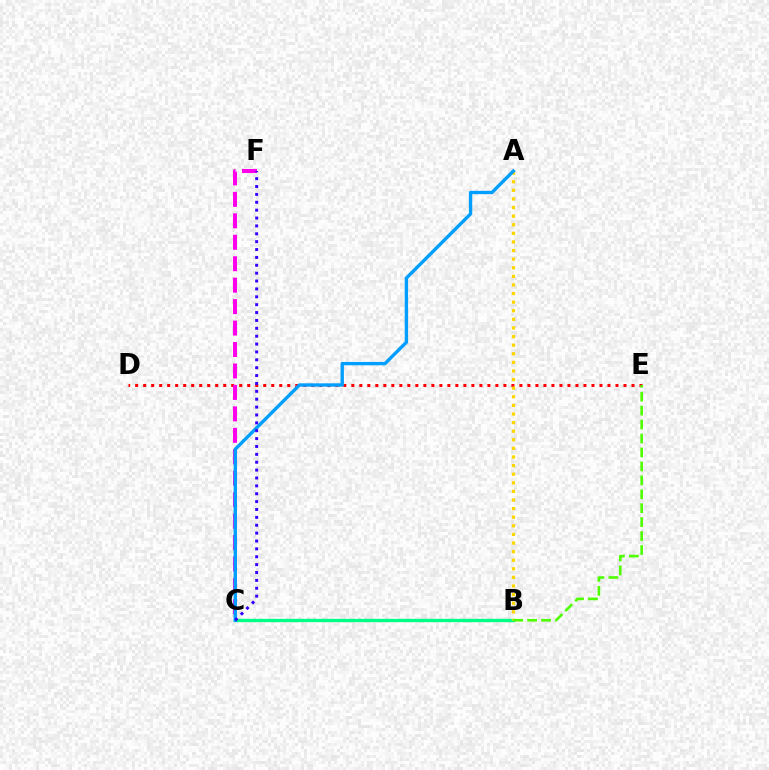{('B', 'C'): [{'color': '#00ff86', 'line_style': 'solid', 'thickness': 2.42}], ('D', 'E'): [{'color': '#ff0000', 'line_style': 'dotted', 'thickness': 2.18}], ('A', 'B'): [{'color': '#ffd500', 'line_style': 'dotted', 'thickness': 2.34}], ('C', 'F'): [{'color': '#ff00ed', 'line_style': 'dashed', 'thickness': 2.91}, {'color': '#3700ff', 'line_style': 'dotted', 'thickness': 2.14}], ('B', 'E'): [{'color': '#4fff00', 'line_style': 'dashed', 'thickness': 1.89}], ('A', 'C'): [{'color': '#009eff', 'line_style': 'solid', 'thickness': 2.42}]}